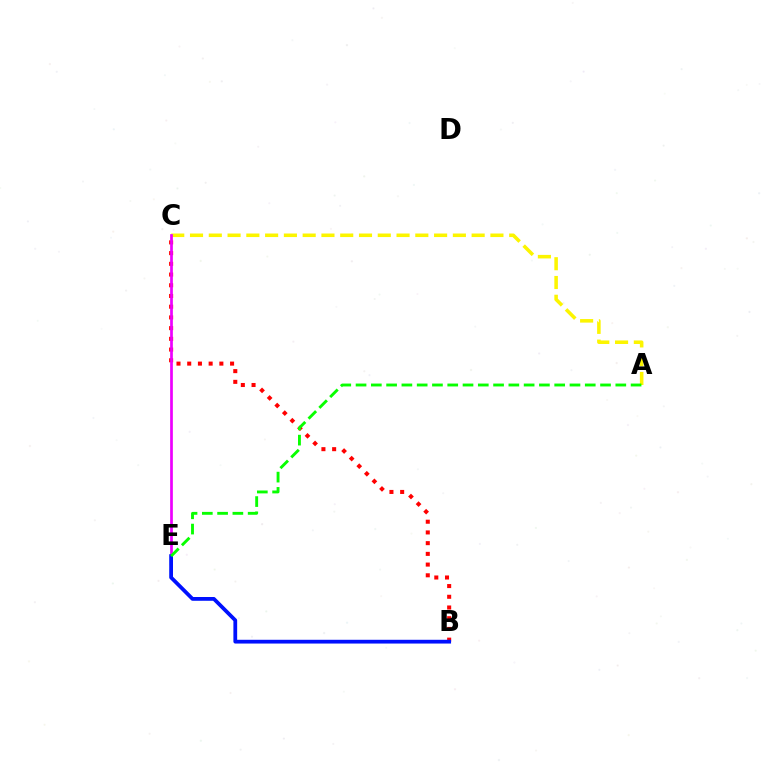{('B', 'C'): [{'color': '#ff0000', 'line_style': 'dotted', 'thickness': 2.91}], ('B', 'E'): [{'color': '#00fff6', 'line_style': 'dashed', 'thickness': 1.77}, {'color': '#0010ff', 'line_style': 'solid', 'thickness': 2.71}], ('A', 'C'): [{'color': '#fcf500', 'line_style': 'dashed', 'thickness': 2.55}], ('C', 'E'): [{'color': '#ee00ff', 'line_style': 'solid', 'thickness': 1.95}], ('A', 'E'): [{'color': '#08ff00', 'line_style': 'dashed', 'thickness': 2.08}]}